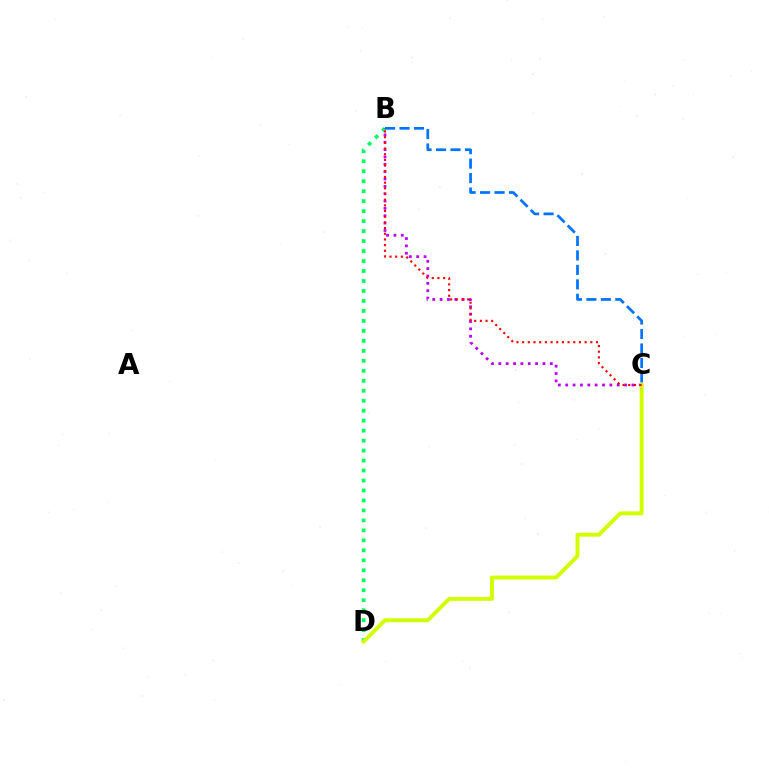{('B', 'D'): [{'color': '#00ff5c', 'line_style': 'dotted', 'thickness': 2.71}], ('B', 'C'): [{'color': '#b900ff', 'line_style': 'dotted', 'thickness': 2.0}, {'color': '#ff0000', 'line_style': 'dotted', 'thickness': 1.54}, {'color': '#0074ff', 'line_style': 'dashed', 'thickness': 1.97}], ('C', 'D'): [{'color': '#d1ff00', 'line_style': 'solid', 'thickness': 2.81}]}